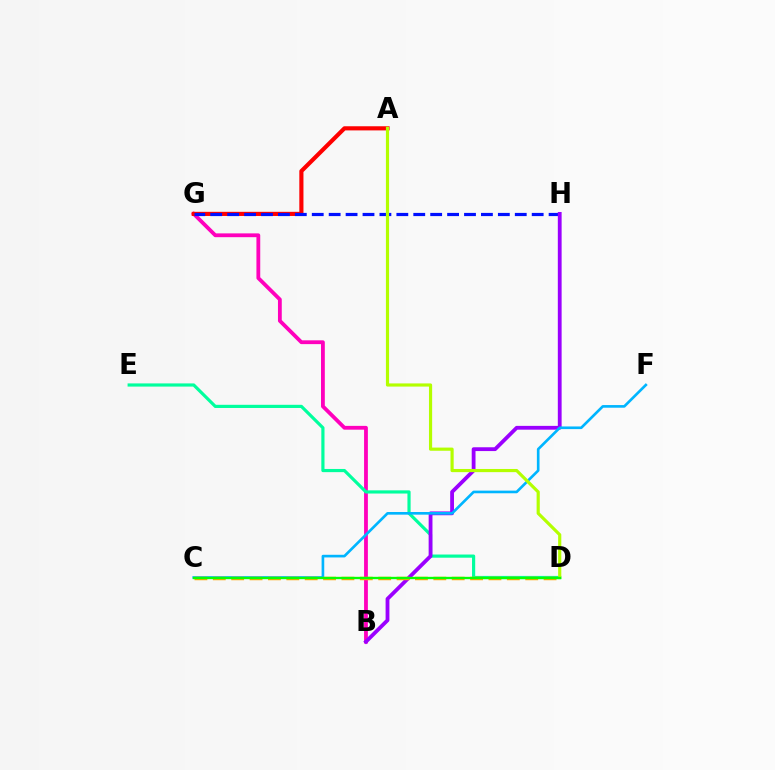{('B', 'G'): [{'color': '#ff00bd', 'line_style': 'solid', 'thickness': 2.74}], ('D', 'E'): [{'color': '#00ff9d', 'line_style': 'solid', 'thickness': 2.29}], ('A', 'G'): [{'color': '#ff0000', 'line_style': 'solid', 'thickness': 2.98}], ('G', 'H'): [{'color': '#0010ff', 'line_style': 'dashed', 'thickness': 2.3}], ('B', 'H'): [{'color': '#9b00ff', 'line_style': 'solid', 'thickness': 2.74}], ('C', 'F'): [{'color': '#00b5ff', 'line_style': 'solid', 'thickness': 1.91}], ('A', 'D'): [{'color': '#b3ff00', 'line_style': 'solid', 'thickness': 2.28}], ('C', 'D'): [{'color': '#ffa500', 'line_style': 'dashed', 'thickness': 2.5}, {'color': '#08ff00', 'line_style': 'solid', 'thickness': 1.68}]}